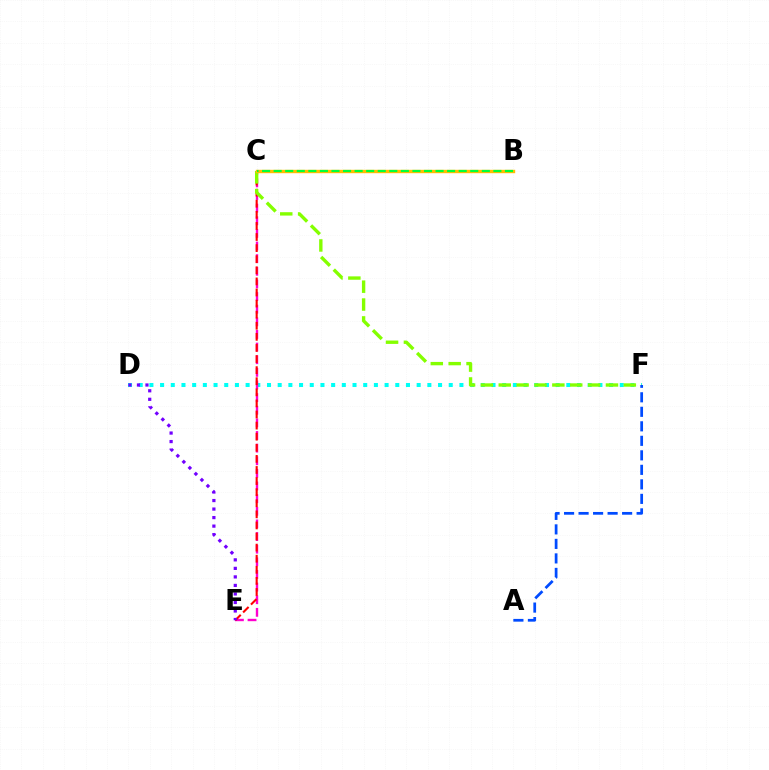{('D', 'F'): [{'color': '#00fff6', 'line_style': 'dotted', 'thickness': 2.9}], ('C', 'E'): [{'color': '#ff00cf', 'line_style': 'dashed', 'thickness': 1.72}, {'color': '#ff0000', 'line_style': 'dashed', 'thickness': 1.51}], ('D', 'E'): [{'color': '#7200ff', 'line_style': 'dotted', 'thickness': 2.32}], ('C', 'F'): [{'color': '#84ff00', 'line_style': 'dashed', 'thickness': 2.43}], ('B', 'C'): [{'color': '#ffbd00', 'line_style': 'solid', 'thickness': 2.45}, {'color': '#00ff39', 'line_style': 'dashed', 'thickness': 1.57}], ('A', 'F'): [{'color': '#004bff', 'line_style': 'dashed', 'thickness': 1.97}]}